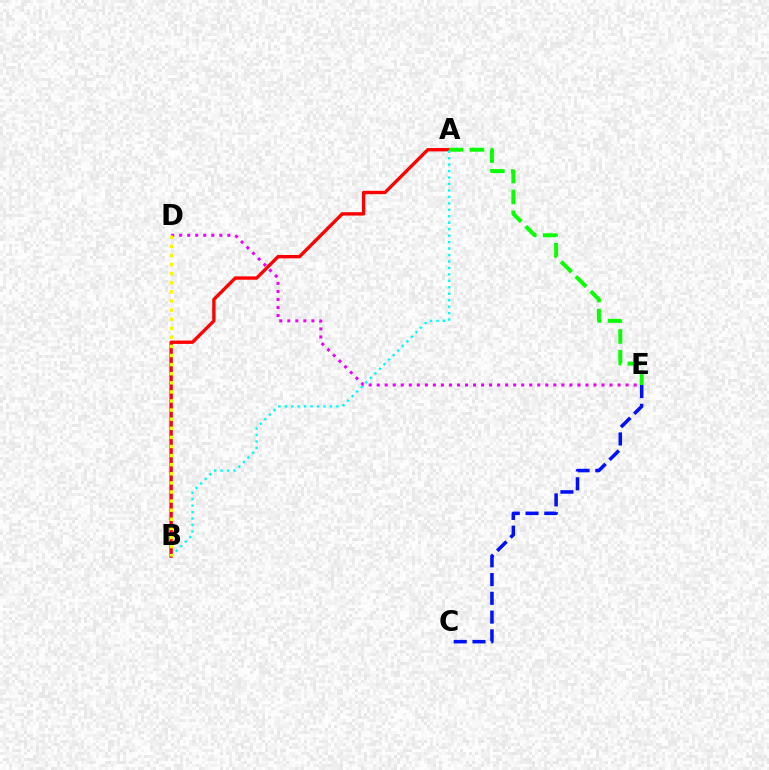{('A', 'B'): [{'color': '#ff0000', 'line_style': 'solid', 'thickness': 2.42}, {'color': '#00fff6', 'line_style': 'dotted', 'thickness': 1.75}], ('C', 'E'): [{'color': '#0010ff', 'line_style': 'dashed', 'thickness': 2.55}], ('A', 'E'): [{'color': '#08ff00', 'line_style': 'dashed', 'thickness': 2.84}], ('D', 'E'): [{'color': '#ee00ff', 'line_style': 'dotted', 'thickness': 2.18}], ('B', 'D'): [{'color': '#fcf500', 'line_style': 'dotted', 'thickness': 2.47}]}